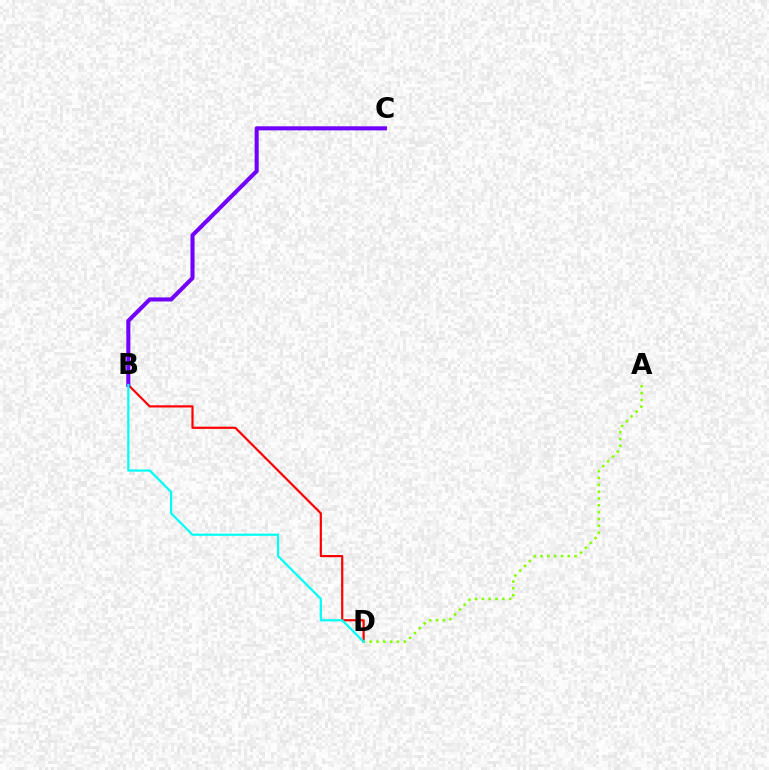{('B', 'D'): [{'color': '#ff0000', 'line_style': 'solid', 'thickness': 1.58}, {'color': '#00fff6', 'line_style': 'solid', 'thickness': 1.59}], ('A', 'D'): [{'color': '#84ff00', 'line_style': 'dotted', 'thickness': 1.86}], ('B', 'C'): [{'color': '#7200ff', 'line_style': 'solid', 'thickness': 2.93}]}